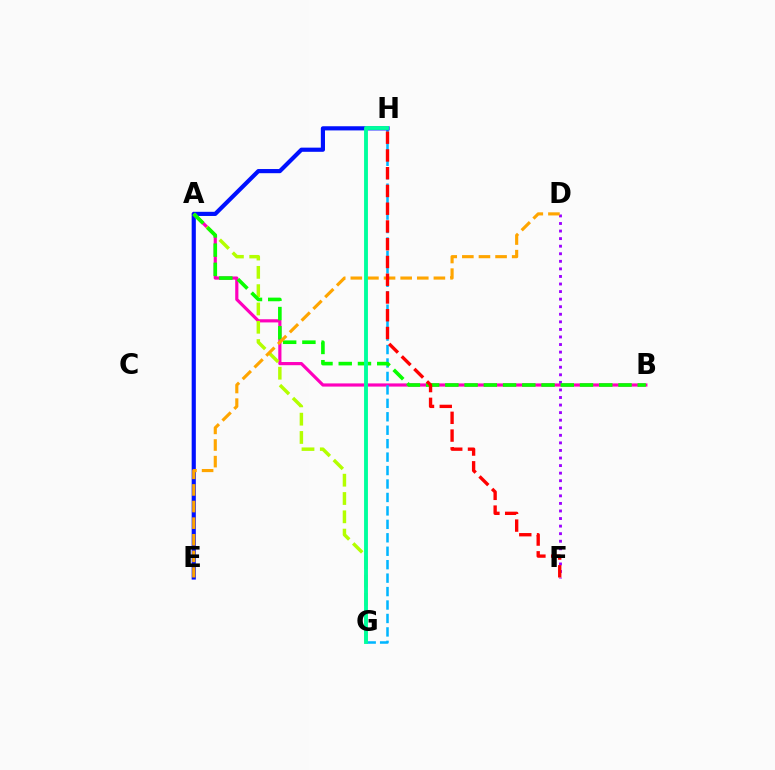{('A', 'B'): [{'color': '#ff00bd', 'line_style': 'solid', 'thickness': 2.29}, {'color': '#08ff00', 'line_style': 'dashed', 'thickness': 2.61}], ('D', 'F'): [{'color': '#9b00ff', 'line_style': 'dotted', 'thickness': 2.06}], ('G', 'H'): [{'color': '#00b5ff', 'line_style': 'dashed', 'thickness': 1.83}, {'color': '#00ff9d', 'line_style': 'solid', 'thickness': 2.78}], ('E', 'H'): [{'color': '#0010ff', 'line_style': 'solid', 'thickness': 3.0}], ('A', 'G'): [{'color': '#b3ff00', 'line_style': 'dashed', 'thickness': 2.49}], ('D', 'E'): [{'color': '#ffa500', 'line_style': 'dashed', 'thickness': 2.26}], ('F', 'H'): [{'color': '#ff0000', 'line_style': 'dashed', 'thickness': 2.41}]}